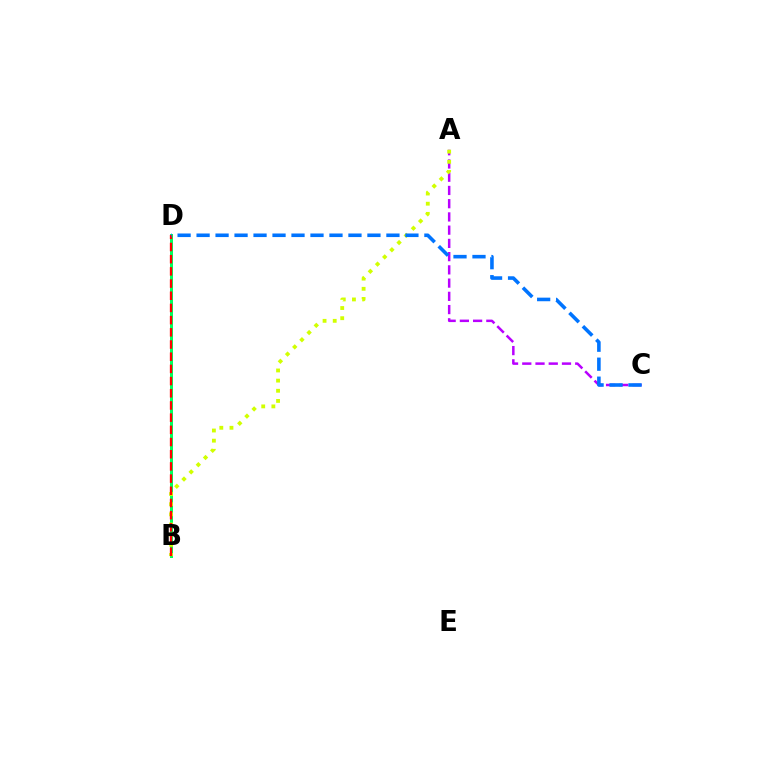{('A', 'C'): [{'color': '#b900ff', 'line_style': 'dashed', 'thickness': 1.8}], ('B', 'D'): [{'color': '#00ff5c', 'line_style': 'solid', 'thickness': 2.16}, {'color': '#ff0000', 'line_style': 'dashed', 'thickness': 1.66}], ('A', 'B'): [{'color': '#d1ff00', 'line_style': 'dotted', 'thickness': 2.76}], ('C', 'D'): [{'color': '#0074ff', 'line_style': 'dashed', 'thickness': 2.58}]}